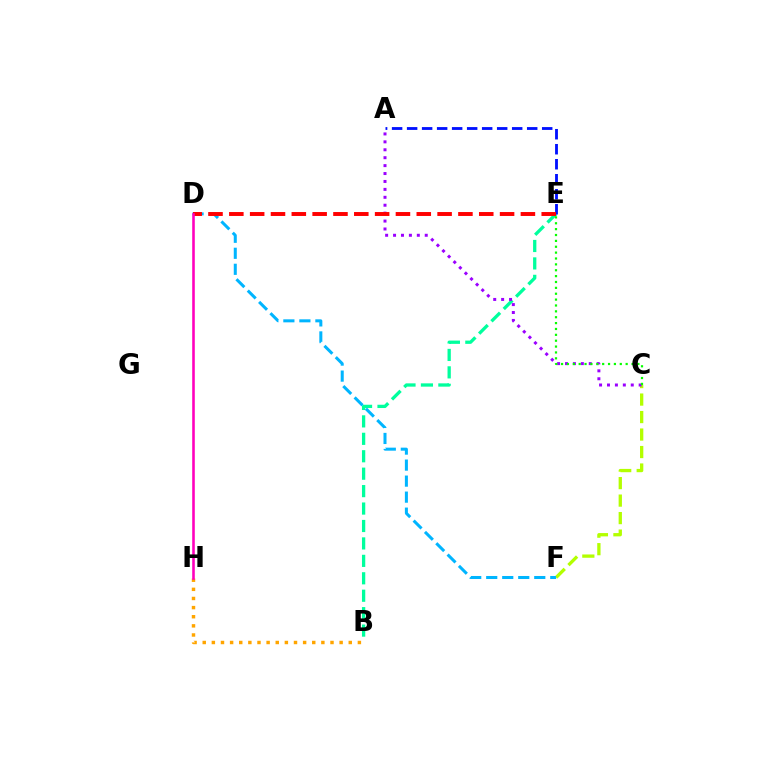{('C', 'F'): [{'color': '#b3ff00', 'line_style': 'dashed', 'thickness': 2.38}], ('B', 'E'): [{'color': '#00ff9d', 'line_style': 'dashed', 'thickness': 2.37}], ('A', 'C'): [{'color': '#9b00ff', 'line_style': 'dotted', 'thickness': 2.15}], ('A', 'E'): [{'color': '#0010ff', 'line_style': 'dashed', 'thickness': 2.04}], ('B', 'H'): [{'color': '#ffa500', 'line_style': 'dotted', 'thickness': 2.48}], ('D', 'F'): [{'color': '#00b5ff', 'line_style': 'dashed', 'thickness': 2.18}], ('D', 'E'): [{'color': '#ff0000', 'line_style': 'dashed', 'thickness': 2.83}], ('C', 'E'): [{'color': '#08ff00', 'line_style': 'dotted', 'thickness': 1.6}], ('D', 'H'): [{'color': '#ff00bd', 'line_style': 'solid', 'thickness': 1.86}]}